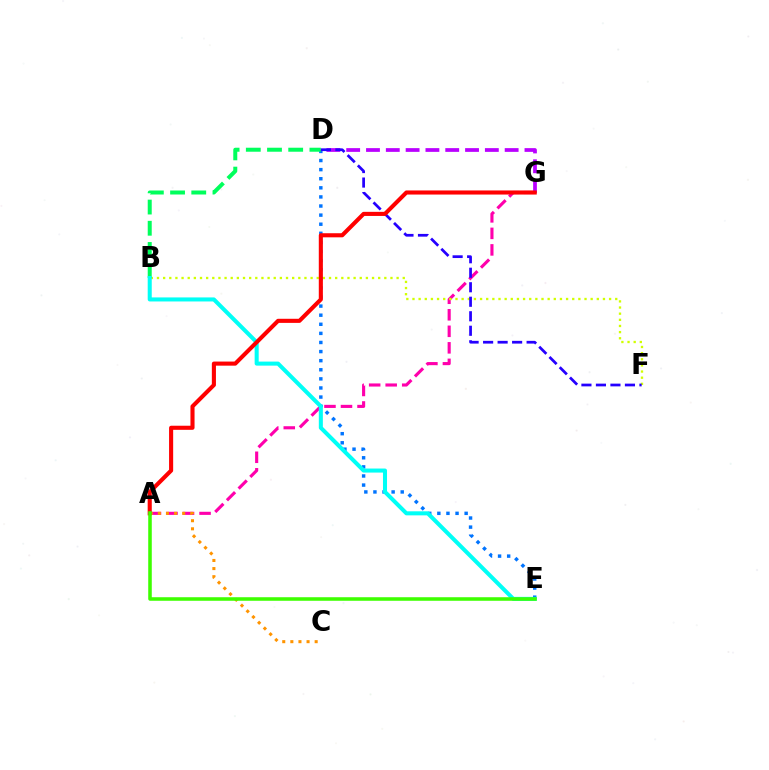{('A', 'G'): [{'color': '#ff00ac', 'line_style': 'dashed', 'thickness': 2.24}, {'color': '#ff0000', 'line_style': 'solid', 'thickness': 2.95}], ('B', 'F'): [{'color': '#d1ff00', 'line_style': 'dotted', 'thickness': 1.67}], ('D', 'G'): [{'color': '#b900ff', 'line_style': 'dashed', 'thickness': 2.69}], ('D', 'E'): [{'color': '#0074ff', 'line_style': 'dotted', 'thickness': 2.47}], ('A', 'C'): [{'color': '#ff9400', 'line_style': 'dotted', 'thickness': 2.2}], ('B', 'D'): [{'color': '#00ff5c', 'line_style': 'dashed', 'thickness': 2.88}], ('B', 'E'): [{'color': '#00fff6', 'line_style': 'solid', 'thickness': 2.91}], ('D', 'F'): [{'color': '#2500ff', 'line_style': 'dashed', 'thickness': 1.97}], ('A', 'E'): [{'color': '#3dff00', 'line_style': 'solid', 'thickness': 2.55}]}